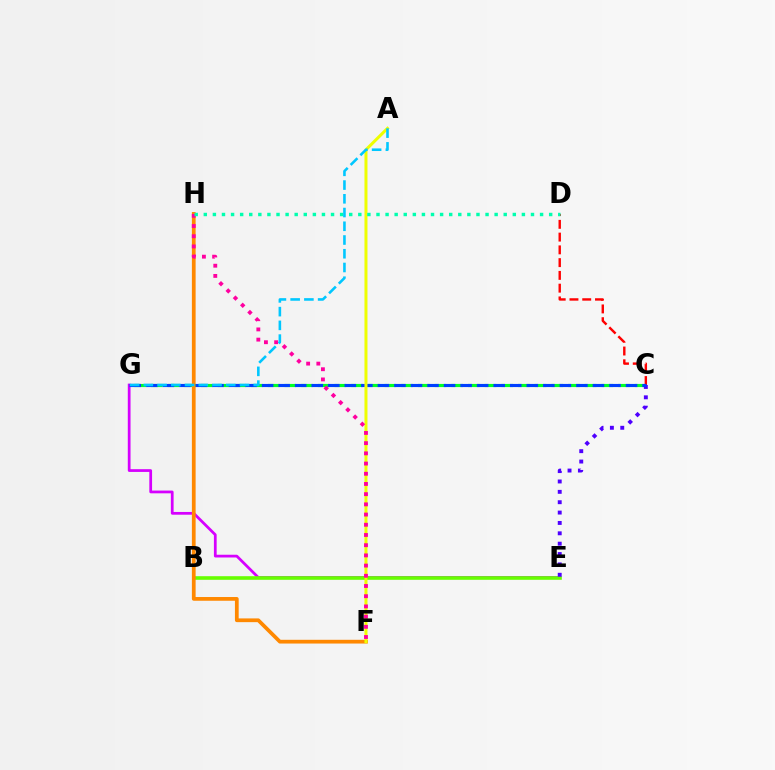{('E', 'G'): [{'color': '#d600ff', 'line_style': 'solid', 'thickness': 1.98}], ('B', 'E'): [{'color': '#66ff00', 'line_style': 'solid', 'thickness': 2.6}], ('C', 'G'): [{'color': '#00ff27', 'line_style': 'dashed', 'thickness': 2.27}, {'color': '#003fff', 'line_style': 'dashed', 'thickness': 2.25}], ('F', 'H'): [{'color': '#ff8800', 'line_style': 'solid', 'thickness': 2.69}, {'color': '#ff00a0', 'line_style': 'dotted', 'thickness': 2.77}], ('C', 'E'): [{'color': '#4f00ff', 'line_style': 'dotted', 'thickness': 2.82}], ('C', 'D'): [{'color': '#ff0000', 'line_style': 'dashed', 'thickness': 1.73}], ('A', 'F'): [{'color': '#eeff00', 'line_style': 'solid', 'thickness': 2.17}], ('D', 'H'): [{'color': '#00ffaf', 'line_style': 'dotted', 'thickness': 2.47}], ('A', 'G'): [{'color': '#00c7ff', 'line_style': 'dashed', 'thickness': 1.87}]}